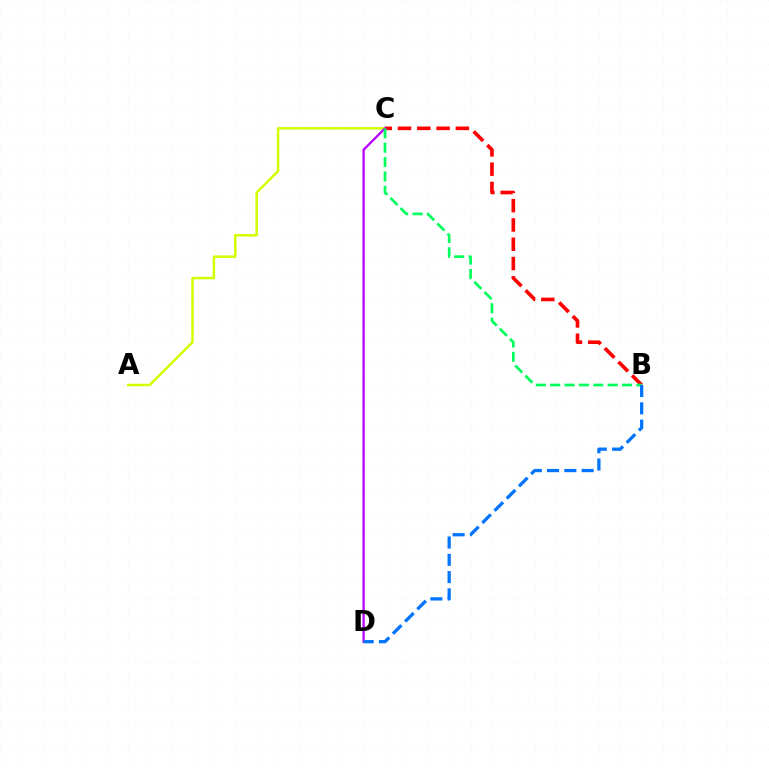{('A', 'C'): [{'color': '#d1ff00', 'line_style': 'solid', 'thickness': 1.82}], ('B', 'C'): [{'color': '#ff0000', 'line_style': 'dashed', 'thickness': 2.62}, {'color': '#00ff5c', 'line_style': 'dashed', 'thickness': 1.95}], ('C', 'D'): [{'color': '#b900ff', 'line_style': 'solid', 'thickness': 1.65}], ('B', 'D'): [{'color': '#0074ff', 'line_style': 'dashed', 'thickness': 2.35}]}